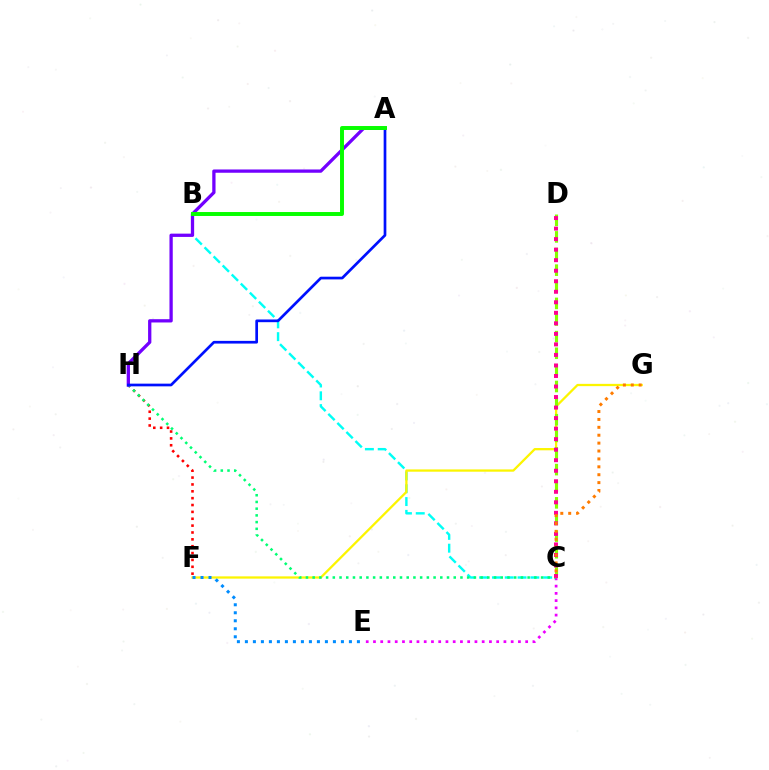{('B', 'C'): [{'color': '#00fff6', 'line_style': 'dashed', 'thickness': 1.74}], ('C', 'E'): [{'color': '#ee00ff', 'line_style': 'dotted', 'thickness': 1.97}], ('F', 'G'): [{'color': '#fcf500', 'line_style': 'solid', 'thickness': 1.64}], ('F', 'H'): [{'color': '#ff0000', 'line_style': 'dotted', 'thickness': 1.86}], ('C', 'H'): [{'color': '#00ff74', 'line_style': 'dotted', 'thickness': 1.83}], ('A', 'H'): [{'color': '#7200ff', 'line_style': 'solid', 'thickness': 2.36}, {'color': '#0010ff', 'line_style': 'solid', 'thickness': 1.94}], ('E', 'F'): [{'color': '#008cff', 'line_style': 'dotted', 'thickness': 2.17}], ('C', 'D'): [{'color': '#84ff00', 'line_style': 'dashed', 'thickness': 2.26}, {'color': '#ff0094', 'line_style': 'dotted', 'thickness': 2.86}], ('A', 'B'): [{'color': '#08ff00', 'line_style': 'solid', 'thickness': 2.84}], ('C', 'G'): [{'color': '#ff7c00', 'line_style': 'dotted', 'thickness': 2.15}]}